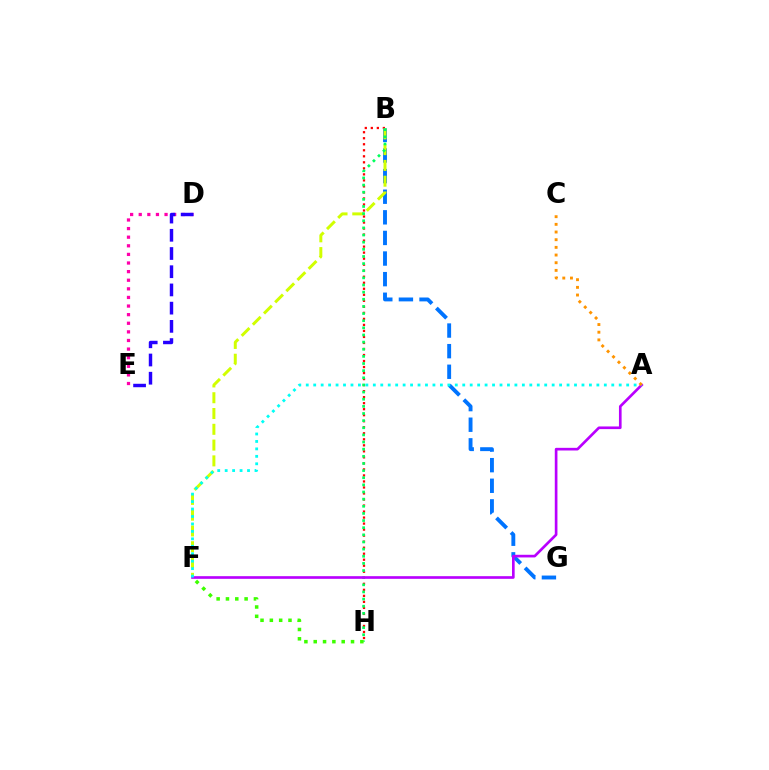{('B', 'H'): [{'color': '#ff0000', 'line_style': 'dotted', 'thickness': 1.64}, {'color': '#00ff5c', 'line_style': 'dotted', 'thickness': 1.94}], ('D', 'E'): [{'color': '#ff00ac', 'line_style': 'dotted', 'thickness': 2.34}, {'color': '#2500ff', 'line_style': 'dashed', 'thickness': 2.47}], ('B', 'G'): [{'color': '#0074ff', 'line_style': 'dashed', 'thickness': 2.8}], ('B', 'F'): [{'color': '#d1ff00', 'line_style': 'dashed', 'thickness': 2.14}], ('A', 'F'): [{'color': '#b900ff', 'line_style': 'solid', 'thickness': 1.91}, {'color': '#00fff6', 'line_style': 'dotted', 'thickness': 2.02}], ('A', 'C'): [{'color': '#ff9400', 'line_style': 'dotted', 'thickness': 2.08}], ('F', 'H'): [{'color': '#3dff00', 'line_style': 'dotted', 'thickness': 2.53}]}